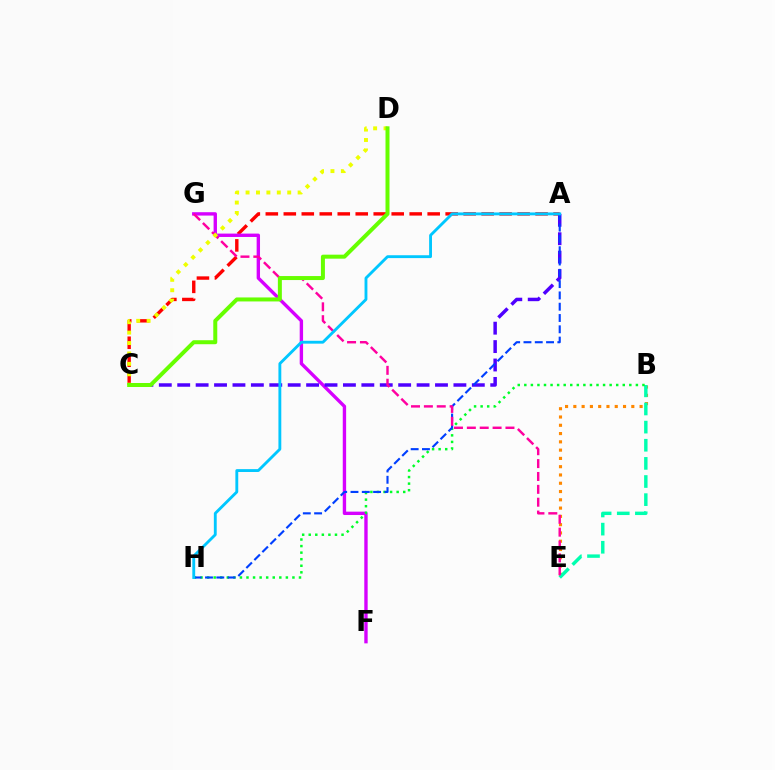{('B', 'E'): [{'color': '#ff8800', 'line_style': 'dotted', 'thickness': 2.25}, {'color': '#00ffaf', 'line_style': 'dashed', 'thickness': 2.46}], ('A', 'C'): [{'color': '#ff0000', 'line_style': 'dashed', 'thickness': 2.44}, {'color': '#4f00ff', 'line_style': 'dashed', 'thickness': 2.5}], ('F', 'G'): [{'color': '#d600ff', 'line_style': 'solid', 'thickness': 2.43}], ('B', 'H'): [{'color': '#00ff27', 'line_style': 'dotted', 'thickness': 1.78}], ('A', 'H'): [{'color': '#003fff', 'line_style': 'dashed', 'thickness': 1.53}, {'color': '#00c7ff', 'line_style': 'solid', 'thickness': 2.06}], ('E', 'G'): [{'color': '#ff00a0', 'line_style': 'dashed', 'thickness': 1.75}], ('C', 'D'): [{'color': '#eeff00', 'line_style': 'dotted', 'thickness': 2.83}, {'color': '#66ff00', 'line_style': 'solid', 'thickness': 2.87}]}